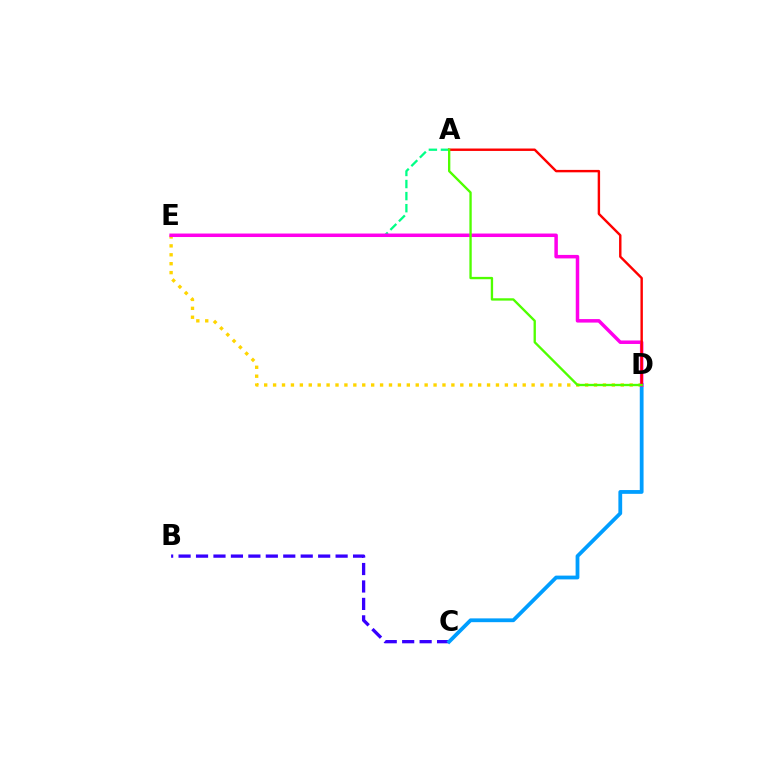{('A', 'E'): [{'color': '#00ff86', 'line_style': 'dashed', 'thickness': 1.64}], ('D', 'E'): [{'color': '#ffd500', 'line_style': 'dotted', 'thickness': 2.42}, {'color': '#ff00ed', 'line_style': 'solid', 'thickness': 2.52}], ('B', 'C'): [{'color': '#3700ff', 'line_style': 'dashed', 'thickness': 2.37}], ('C', 'D'): [{'color': '#009eff', 'line_style': 'solid', 'thickness': 2.73}], ('A', 'D'): [{'color': '#ff0000', 'line_style': 'solid', 'thickness': 1.74}, {'color': '#4fff00', 'line_style': 'solid', 'thickness': 1.68}]}